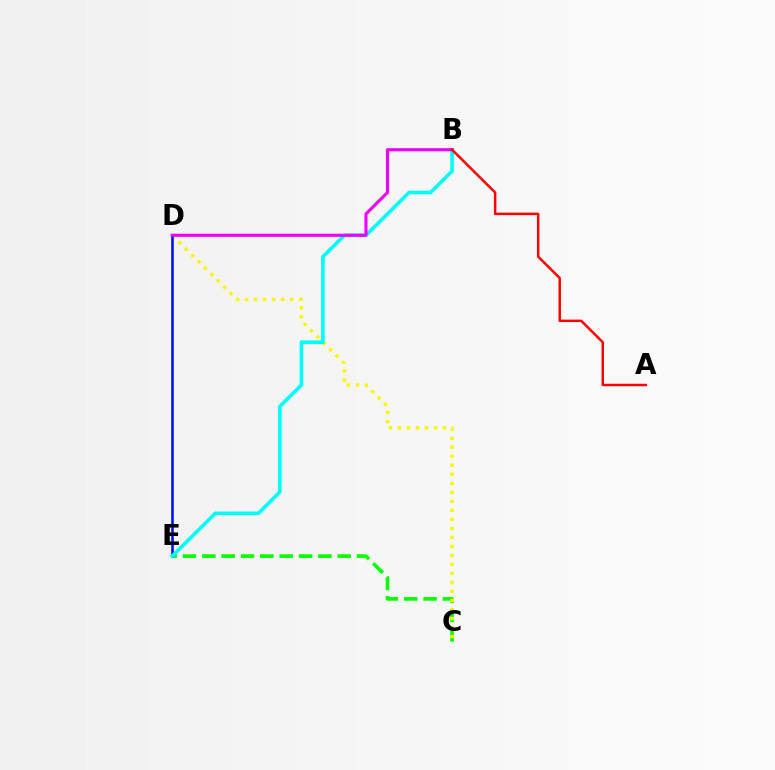{('C', 'E'): [{'color': '#08ff00', 'line_style': 'dashed', 'thickness': 2.63}], ('C', 'D'): [{'color': '#fcf500', 'line_style': 'dotted', 'thickness': 2.45}], ('D', 'E'): [{'color': '#0010ff', 'line_style': 'solid', 'thickness': 1.87}], ('B', 'E'): [{'color': '#00fff6', 'line_style': 'solid', 'thickness': 2.61}], ('B', 'D'): [{'color': '#ee00ff', 'line_style': 'solid', 'thickness': 2.24}], ('A', 'B'): [{'color': '#ff0000', 'line_style': 'solid', 'thickness': 1.78}]}